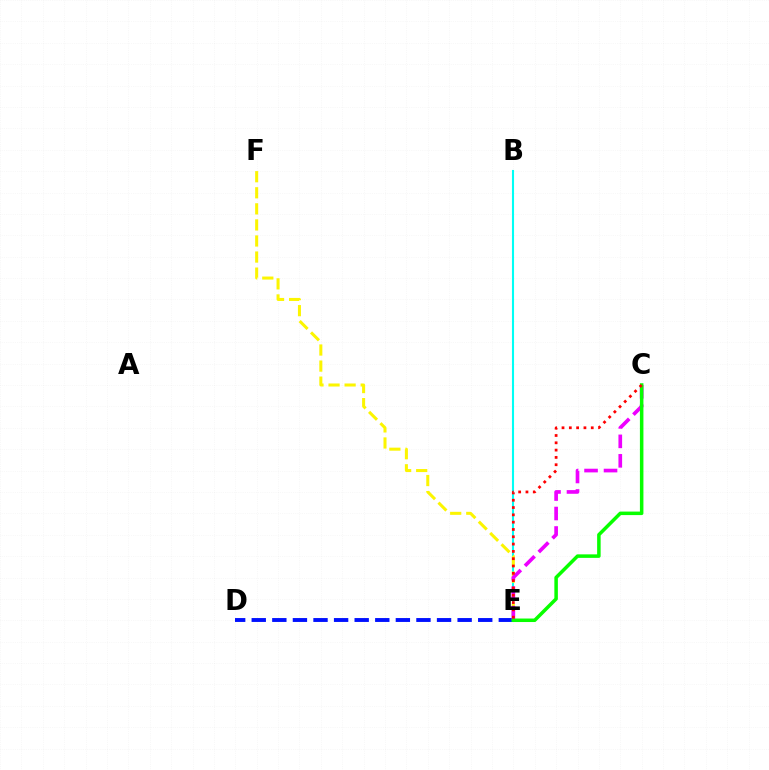{('D', 'E'): [{'color': '#0010ff', 'line_style': 'dashed', 'thickness': 2.8}], ('B', 'E'): [{'color': '#00fff6', 'line_style': 'solid', 'thickness': 1.51}], ('E', 'F'): [{'color': '#fcf500', 'line_style': 'dashed', 'thickness': 2.18}], ('C', 'E'): [{'color': '#ee00ff', 'line_style': 'dashed', 'thickness': 2.65}, {'color': '#08ff00', 'line_style': 'solid', 'thickness': 2.53}, {'color': '#ff0000', 'line_style': 'dotted', 'thickness': 1.99}]}